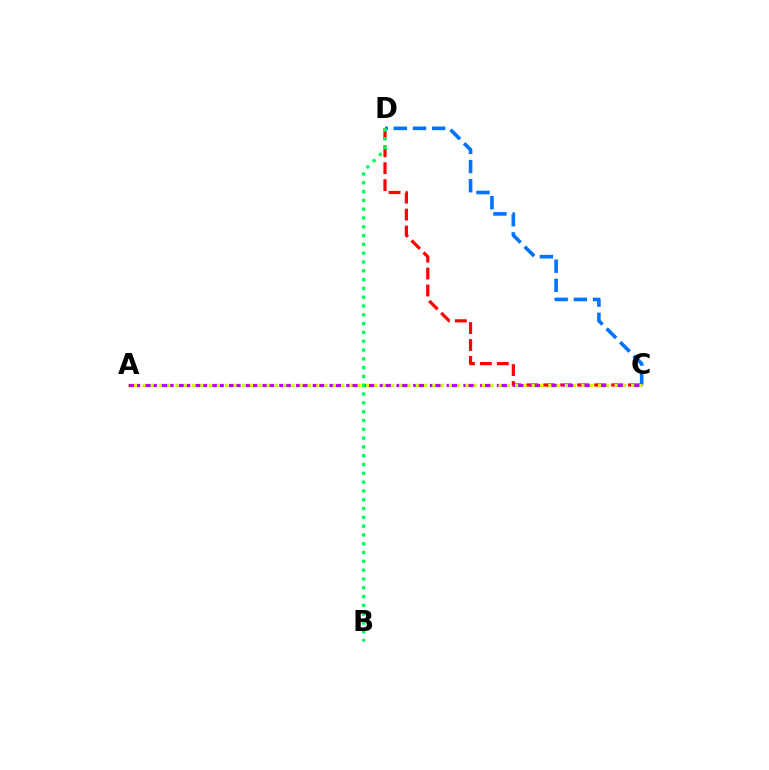{('C', 'D'): [{'color': '#ff0000', 'line_style': 'dashed', 'thickness': 2.3}, {'color': '#0074ff', 'line_style': 'dashed', 'thickness': 2.61}], ('A', 'C'): [{'color': '#b900ff', 'line_style': 'dashed', 'thickness': 2.27}, {'color': '#d1ff00', 'line_style': 'dotted', 'thickness': 2.25}], ('B', 'D'): [{'color': '#00ff5c', 'line_style': 'dotted', 'thickness': 2.39}]}